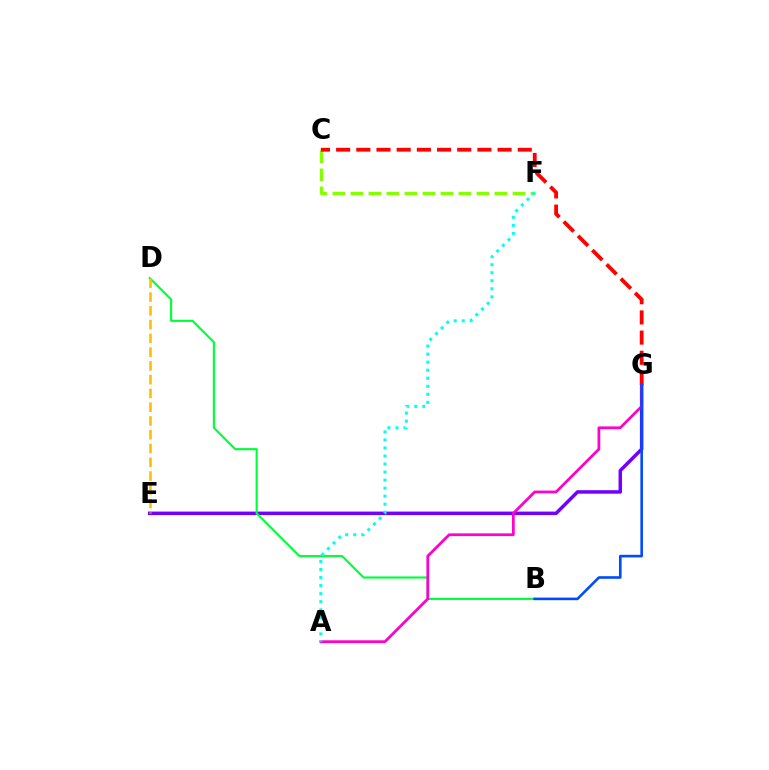{('E', 'G'): [{'color': '#7200ff', 'line_style': 'solid', 'thickness': 2.52}], ('C', 'F'): [{'color': '#84ff00', 'line_style': 'dashed', 'thickness': 2.45}], ('B', 'D'): [{'color': '#00ff39', 'line_style': 'solid', 'thickness': 1.54}], ('D', 'E'): [{'color': '#ffbd00', 'line_style': 'dashed', 'thickness': 1.87}], ('C', 'G'): [{'color': '#ff0000', 'line_style': 'dashed', 'thickness': 2.74}], ('A', 'G'): [{'color': '#ff00cf', 'line_style': 'solid', 'thickness': 1.98}], ('A', 'F'): [{'color': '#00fff6', 'line_style': 'dotted', 'thickness': 2.18}], ('B', 'G'): [{'color': '#004bff', 'line_style': 'solid', 'thickness': 1.87}]}